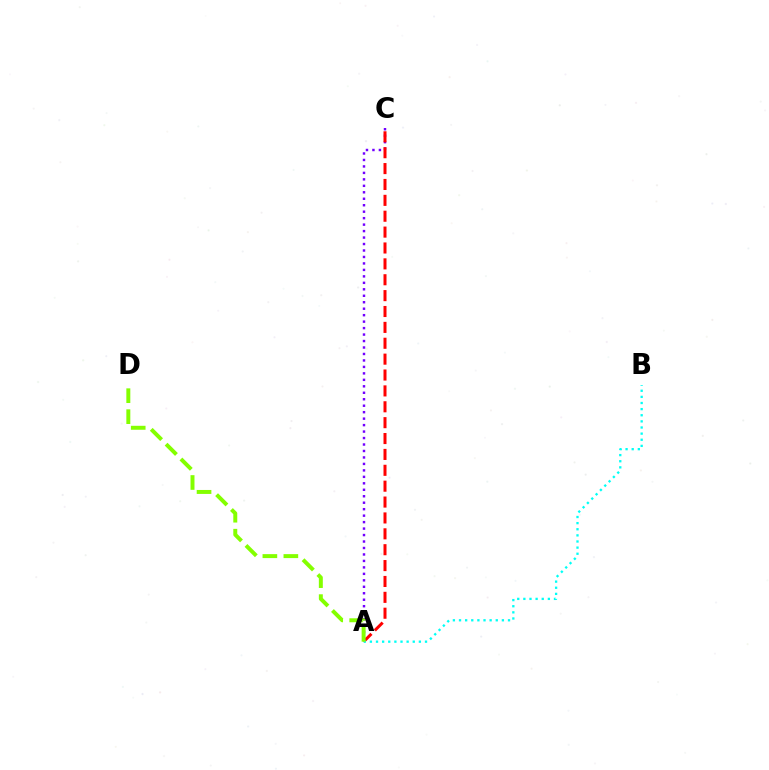{('A', 'C'): [{'color': '#7200ff', 'line_style': 'dotted', 'thickness': 1.76}, {'color': '#ff0000', 'line_style': 'dashed', 'thickness': 2.16}], ('A', 'B'): [{'color': '#00fff6', 'line_style': 'dotted', 'thickness': 1.66}], ('A', 'D'): [{'color': '#84ff00', 'line_style': 'dashed', 'thickness': 2.85}]}